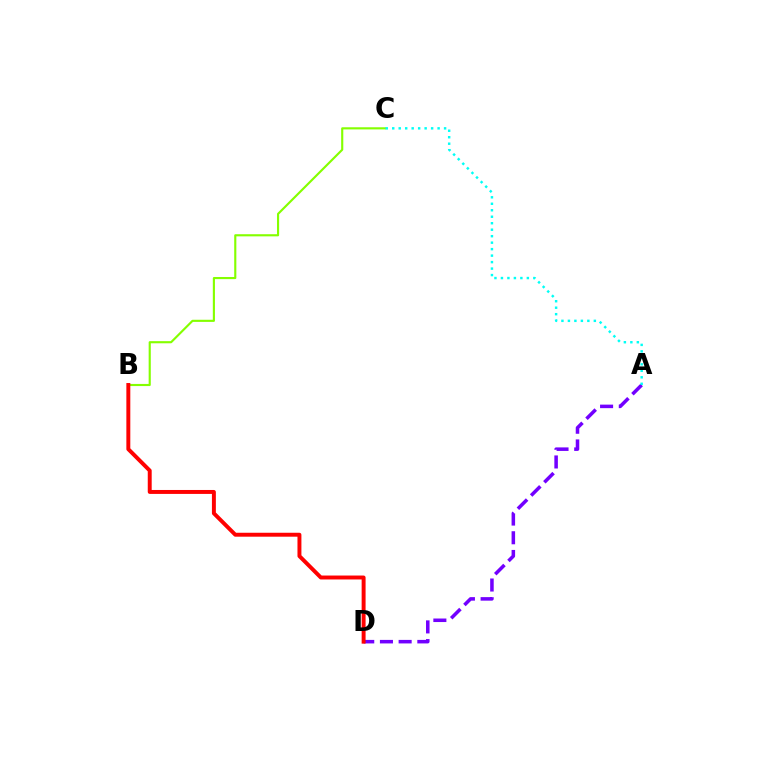{('B', 'C'): [{'color': '#84ff00', 'line_style': 'solid', 'thickness': 1.54}], ('A', 'D'): [{'color': '#7200ff', 'line_style': 'dashed', 'thickness': 2.54}], ('A', 'C'): [{'color': '#00fff6', 'line_style': 'dotted', 'thickness': 1.76}], ('B', 'D'): [{'color': '#ff0000', 'line_style': 'solid', 'thickness': 2.84}]}